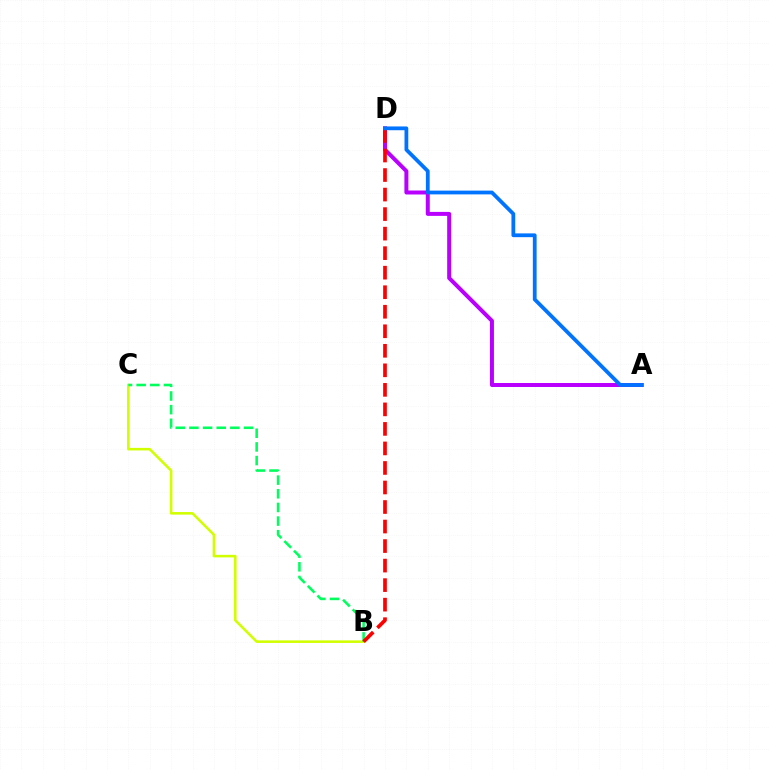{('B', 'C'): [{'color': '#d1ff00', 'line_style': 'solid', 'thickness': 1.84}, {'color': '#00ff5c', 'line_style': 'dashed', 'thickness': 1.85}], ('A', 'D'): [{'color': '#b900ff', 'line_style': 'solid', 'thickness': 2.87}, {'color': '#0074ff', 'line_style': 'solid', 'thickness': 2.72}], ('B', 'D'): [{'color': '#ff0000', 'line_style': 'dashed', 'thickness': 2.65}]}